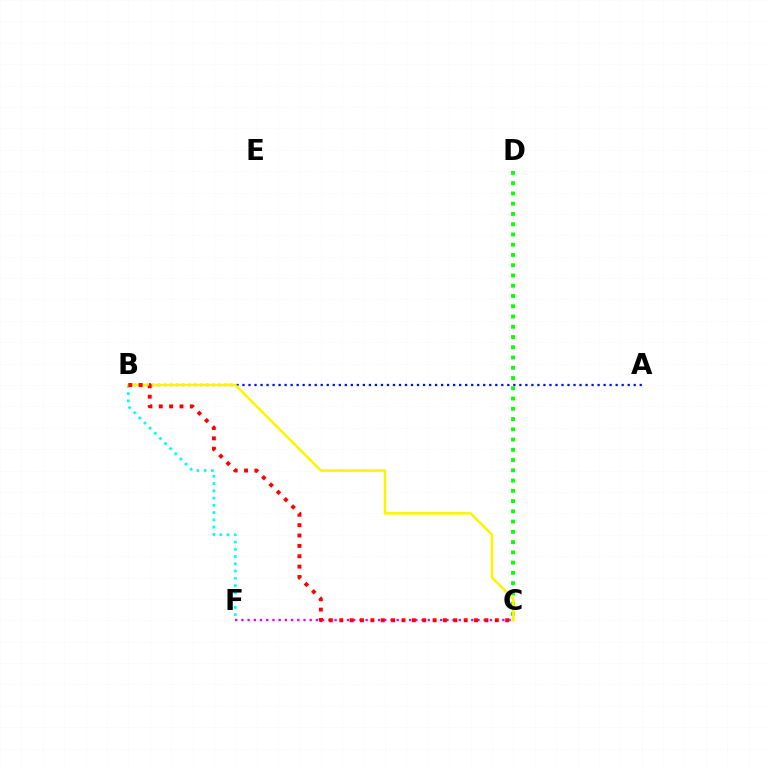{('C', 'F'): [{'color': '#ee00ff', 'line_style': 'dotted', 'thickness': 1.69}], ('A', 'B'): [{'color': '#0010ff', 'line_style': 'dotted', 'thickness': 1.64}], ('B', 'F'): [{'color': '#00fff6', 'line_style': 'dotted', 'thickness': 1.97}], ('C', 'D'): [{'color': '#08ff00', 'line_style': 'dotted', 'thickness': 2.79}], ('B', 'C'): [{'color': '#fcf500', 'line_style': 'solid', 'thickness': 1.84}, {'color': '#ff0000', 'line_style': 'dotted', 'thickness': 2.82}]}